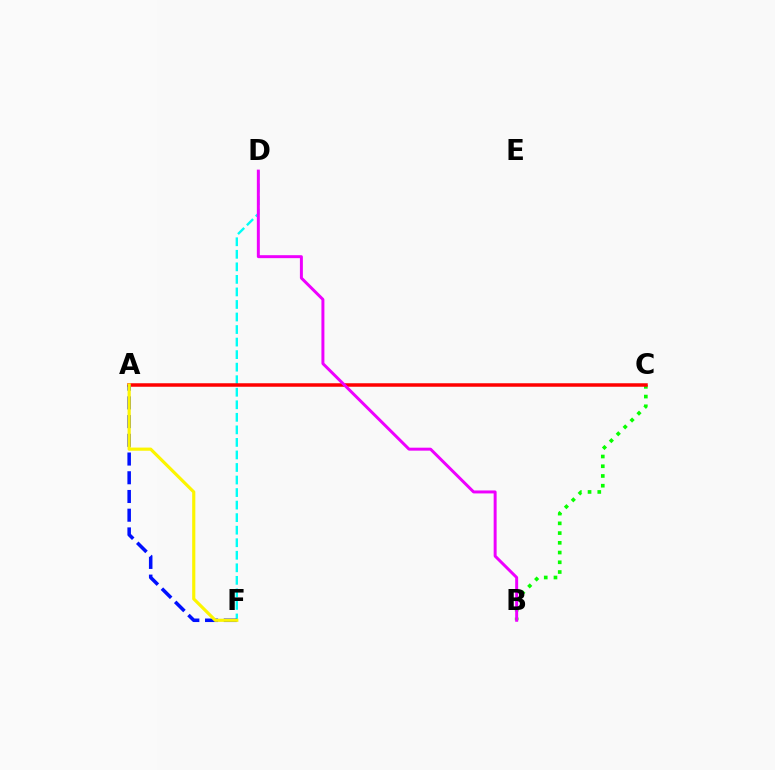{('D', 'F'): [{'color': '#00fff6', 'line_style': 'dashed', 'thickness': 1.7}], ('B', 'C'): [{'color': '#08ff00', 'line_style': 'dotted', 'thickness': 2.64}], ('A', 'C'): [{'color': '#ff0000', 'line_style': 'solid', 'thickness': 2.52}], ('B', 'D'): [{'color': '#ee00ff', 'line_style': 'solid', 'thickness': 2.14}], ('A', 'F'): [{'color': '#0010ff', 'line_style': 'dashed', 'thickness': 2.54}, {'color': '#fcf500', 'line_style': 'solid', 'thickness': 2.27}]}